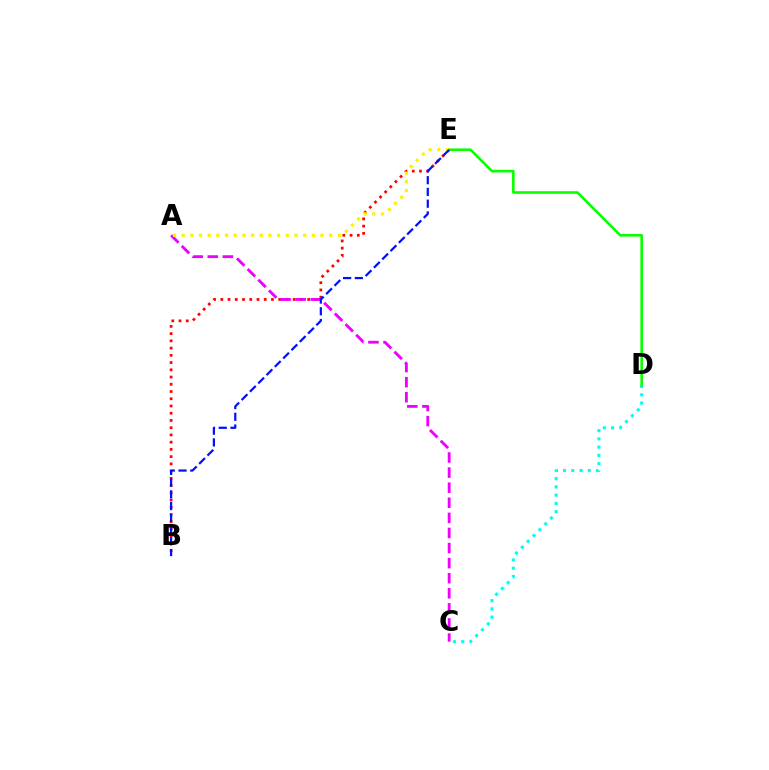{('B', 'E'): [{'color': '#ff0000', 'line_style': 'dotted', 'thickness': 1.97}, {'color': '#0010ff', 'line_style': 'dashed', 'thickness': 1.6}], ('C', 'D'): [{'color': '#00fff6', 'line_style': 'dotted', 'thickness': 2.24}], ('D', 'E'): [{'color': '#08ff00', 'line_style': 'solid', 'thickness': 1.87}], ('A', 'C'): [{'color': '#ee00ff', 'line_style': 'dashed', 'thickness': 2.05}], ('A', 'E'): [{'color': '#fcf500', 'line_style': 'dotted', 'thickness': 2.36}]}